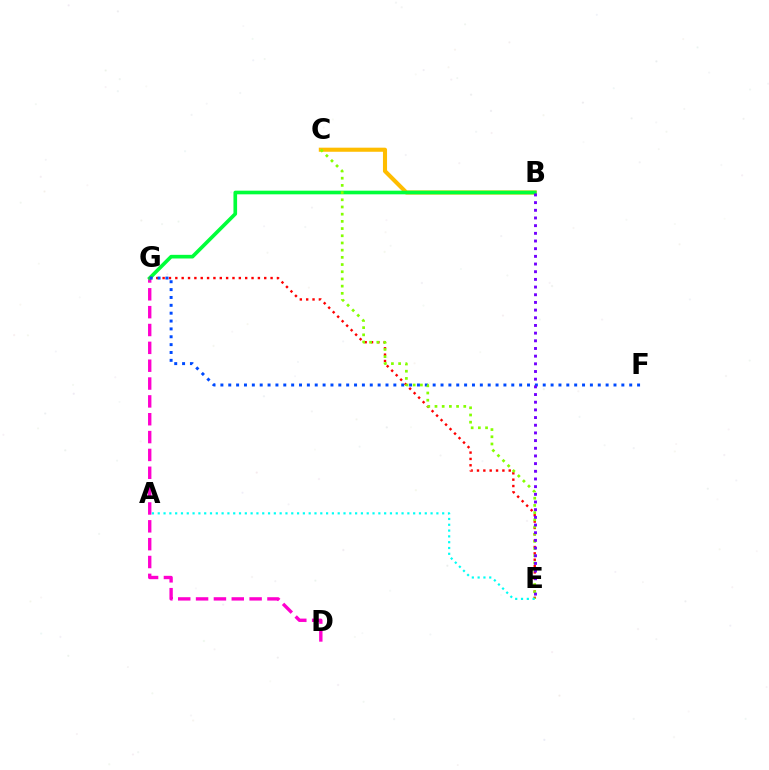{('D', 'G'): [{'color': '#ff00cf', 'line_style': 'dashed', 'thickness': 2.42}], ('B', 'C'): [{'color': '#ffbd00', 'line_style': 'solid', 'thickness': 2.94}], ('B', 'G'): [{'color': '#00ff39', 'line_style': 'solid', 'thickness': 2.63}], ('E', 'G'): [{'color': '#ff0000', 'line_style': 'dotted', 'thickness': 1.73}], ('F', 'G'): [{'color': '#004bff', 'line_style': 'dotted', 'thickness': 2.14}], ('C', 'E'): [{'color': '#84ff00', 'line_style': 'dotted', 'thickness': 1.96}], ('A', 'E'): [{'color': '#00fff6', 'line_style': 'dotted', 'thickness': 1.58}], ('B', 'E'): [{'color': '#7200ff', 'line_style': 'dotted', 'thickness': 2.09}]}